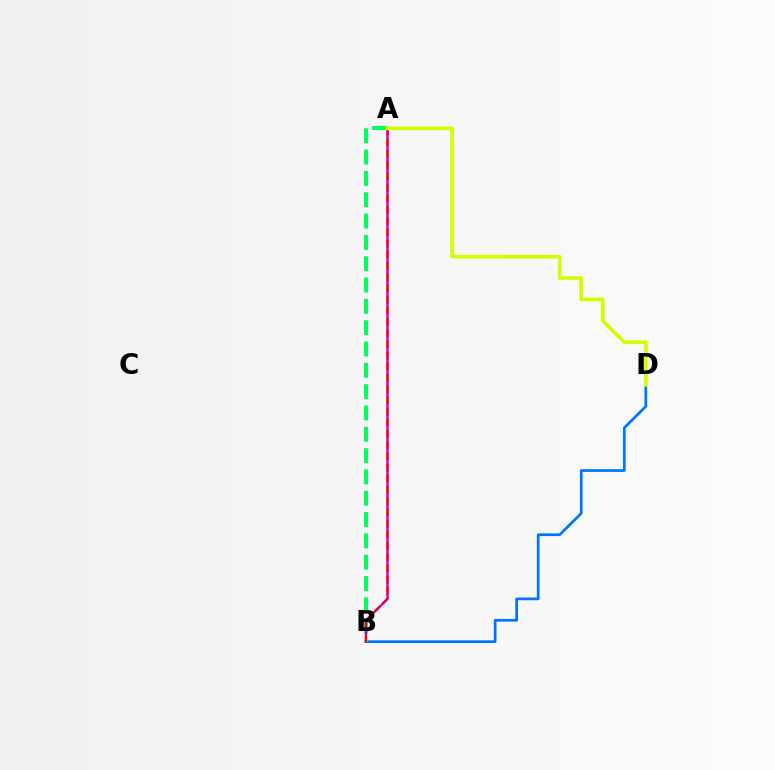{('B', 'D'): [{'color': '#0074ff', 'line_style': 'solid', 'thickness': 1.96}], ('A', 'B'): [{'color': '#00ff5c', 'line_style': 'dashed', 'thickness': 2.9}, {'color': '#b900ff', 'line_style': 'solid', 'thickness': 1.73}, {'color': '#ff0000', 'line_style': 'dashed', 'thickness': 1.52}], ('A', 'D'): [{'color': '#d1ff00', 'line_style': 'solid', 'thickness': 2.62}]}